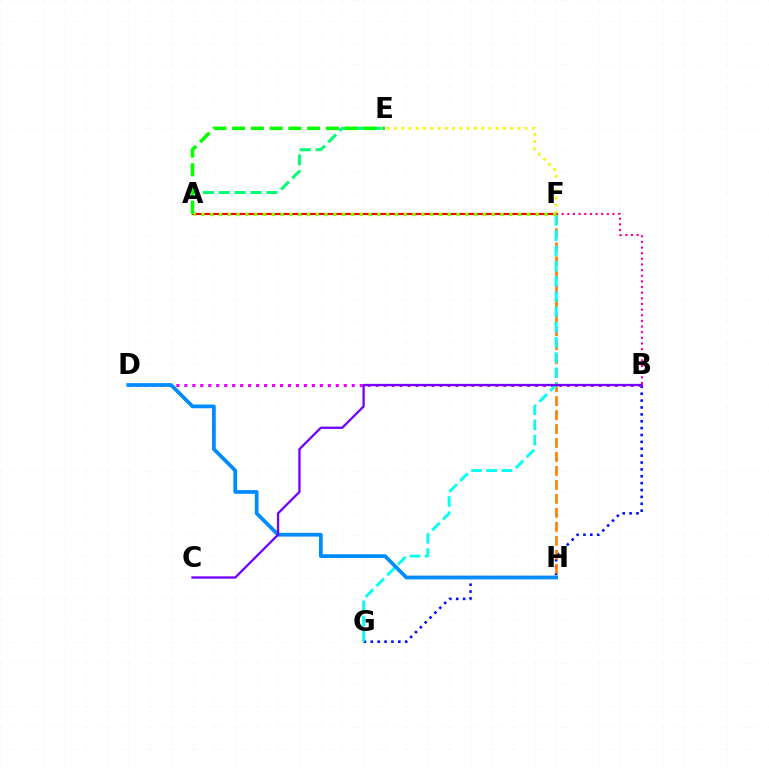{('B', 'G'): [{'color': '#0010ff', 'line_style': 'dotted', 'thickness': 1.87}], ('E', 'F'): [{'color': '#fcf500', 'line_style': 'dotted', 'thickness': 1.97}], ('F', 'H'): [{'color': '#ff7c00', 'line_style': 'dashed', 'thickness': 1.9}], ('A', 'F'): [{'color': '#ff0000', 'line_style': 'solid', 'thickness': 1.58}, {'color': '#84ff00', 'line_style': 'dotted', 'thickness': 2.39}], ('B', 'F'): [{'color': '#ff0094', 'line_style': 'dotted', 'thickness': 1.53}], ('A', 'E'): [{'color': '#00ff74', 'line_style': 'dashed', 'thickness': 2.16}, {'color': '#08ff00', 'line_style': 'dashed', 'thickness': 2.55}], ('B', 'D'): [{'color': '#ee00ff', 'line_style': 'dotted', 'thickness': 2.17}], ('F', 'G'): [{'color': '#00fff6', 'line_style': 'dashed', 'thickness': 2.07}], ('D', 'H'): [{'color': '#008cff', 'line_style': 'solid', 'thickness': 2.7}], ('B', 'C'): [{'color': '#7200ff', 'line_style': 'solid', 'thickness': 1.65}]}